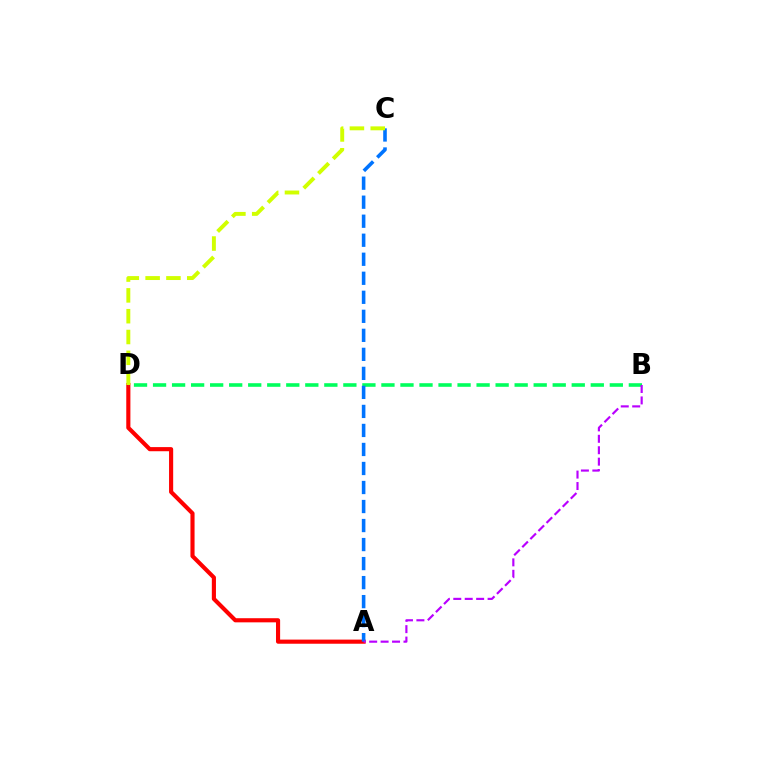{('A', 'D'): [{'color': '#ff0000', 'line_style': 'solid', 'thickness': 2.97}], ('B', 'D'): [{'color': '#00ff5c', 'line_style': 'dashed', 'thickness': 2.59}], ('A', 'C'): [{'color': '#0074ff', 'line_style': 'dashed', 'thickness': 2.58}], ('C', 'D'): [{'color': '#d1ff00', 'line_style': 'dashed', 'thickness': 2.83}], ('A', 'B'): [{'color': '#b900ff', 'line_style': 'dashed', 'thickness': 1.55}]}